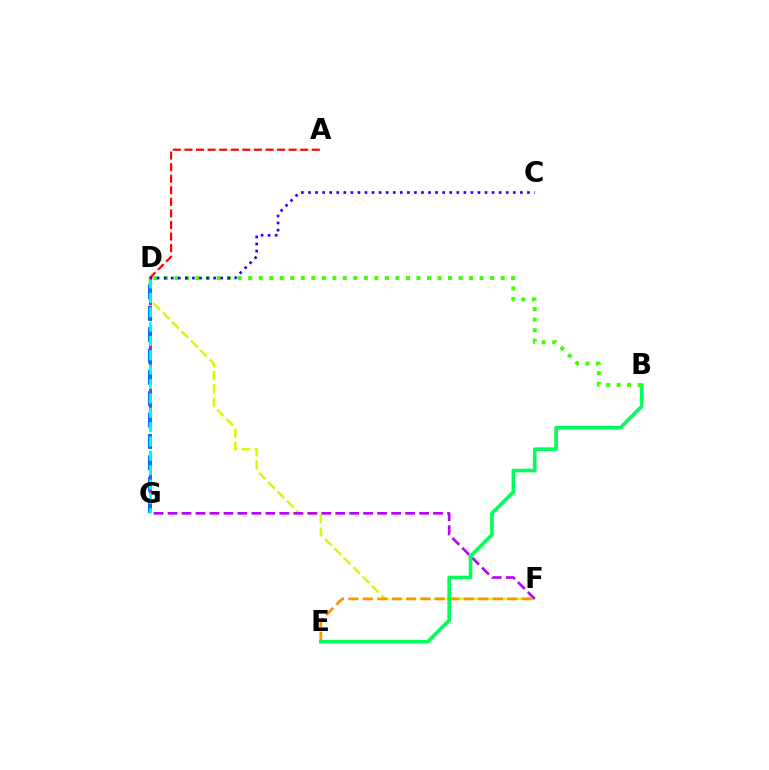{('D', 'F'): [{'color': '#d1ff00', 'line_style': 'dashed', 'thickness': 1.8}], ('D', 'G'): [{'color': '#ff00ac', 'line_style': 'dashed', 'thickness': 2.13}, {'color': '#0074ff', 'line_style': 'dashed', 'thickness': 2.9}, {'color': '#00fff6', 'line_style': 'dashed', 'thickness': 1.95}], ('F', 'G'): [{'color': '#b900ff', 'line_style': 'dashed', 'thickness': 1.9}], ('E', 'F'): [{'color': '#ff9400', 'line_style': 'dashed', 'thickness': 1.96}], ('B', 'E'): [{'color': '#00ff5c', 'line_style': 'solid', 'thickness': 2.62}], ('B', 'D'): [{'color': '#3dff00', 'line_style': 'dotted', 'thickness': 2.86}], ('A', 'D'): [{'color': '#ff0000', 'line_style': 'dashed', 'thickness': 1.57}], ('C', 'D'): [{'color': '#2500ff', 'line_style': 'dotted', 'thickness': 1.92}]}